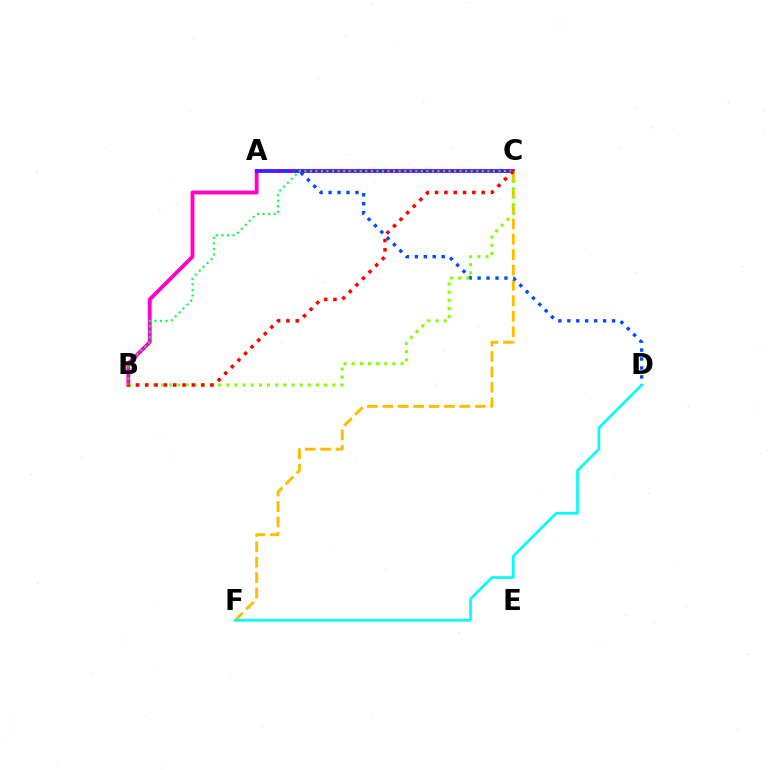{('A', 'B'): [{'color': '#ff00cf', 'line_style': 'solid', 'thickness': 2.78}], ('C', 'F'): [{'color': '#ffbd00', 'line_style': 'dashed', 'thickness': 2.09}], ('A', 'C'): [{'color': '#7200ff', 'line_style': 'solid', 'thickness': 2.72}], ('B', 'C'): [{'color': '#00ff39', 'line_style': 'dotted', 'thickness': 1.51}, {'color': '#84ff00', 'line_style': 'dotted', 'thickness': 2.22}, {'color': '#ff0000', 'line_style': 'dotted', 'thickness': 2.53}], ('A', 'D'): [{'color': '#004bff', 'line_style': 'dotted', 'thickness': 2.43}], ('D', 'F'): [{'color': '#00fff6', 'line_style': 'solid', 'thickness': 1.92}]}